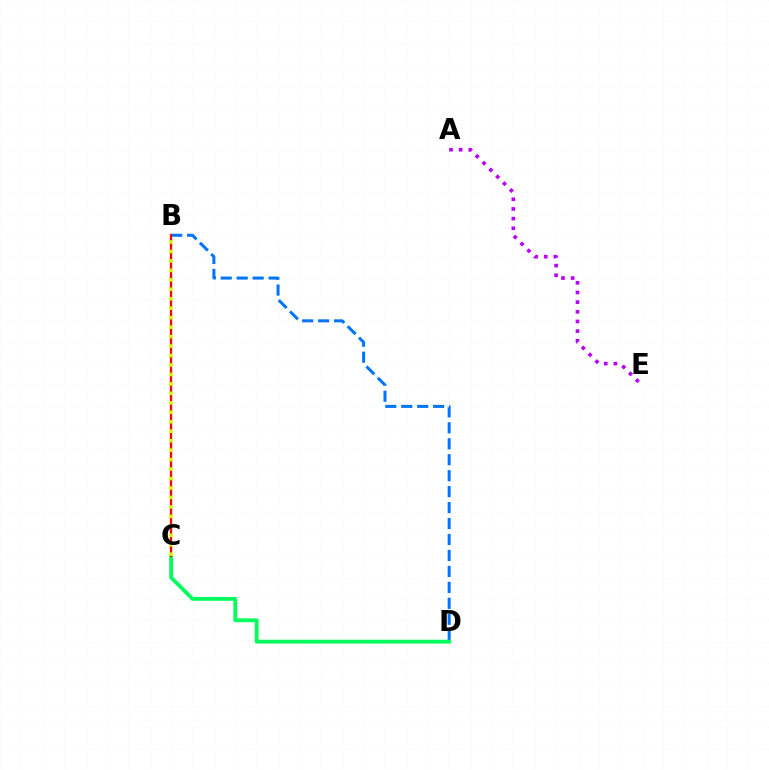{('B', 'D'): [{'color': '#0074ff', 'line_style': 'dashed', 'thickness': 2.17}], ('C', 'D'): [{'color': '#00ff5c', 'line_style': 'solid', 'thickness': 2.75}], ('A', 'E'): [{'color': '#b900ff', 'line_style': 'dotted', 'thickness': 2.62}], ('B', 'C'): [{'color': '#ff0000', 'line_style': 'solid', 'thickness': 1.65}, {'color': '#d1ff00', 'line_style': 'dotted', 'thickness': 2.57}]}